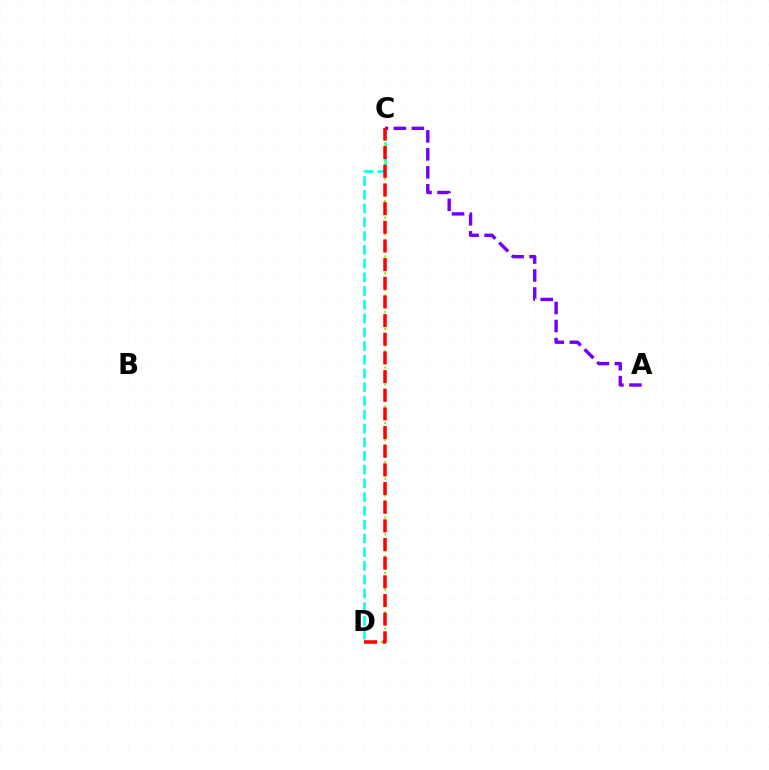{('C', 'D'): [{'color': '#00fff6', 'line_style': 'dashed', 'thickness': 1.87}, {'color': '#84ff00', 'line_style': 'dotted', 'thickness': 1.51}, {'color': '#ff0000', 'line_style': 'dashed', 'thickness': 2.54}], ('A', 'C'): [{'color': '#7200ff', 'line_style': 'dashed', 'thickness': 2.44}]}